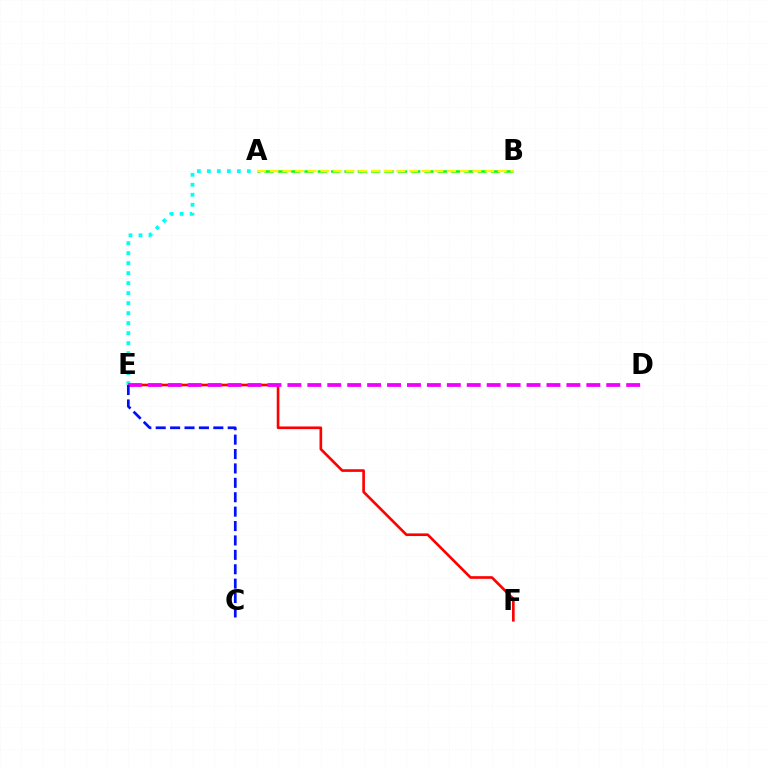{('E', 'F'): [{'color': '#ff0000', 'line_style': 'solid', 'thickness': 1.9}], ('A', 'E'): [{'color': '#00fff6', 'line_style': 'dotted', 'thickness': 2.72}], ('A', 'B'): [{'color': '#08ff00', 'line_style': 'dashed', 'thickness': 1.81}, {'color': '#fcf500', 'line_style': 'dashed', 'thickness': 1.72}], ('D', 'E'): [{'color': '#ee00ff', 'line_style': 'dashed', 'thickness': 2.71}], ('C', 'E'): [{'color': '#0010ff', 'line_style': 'dashed', 'thickness': 1.96}]}